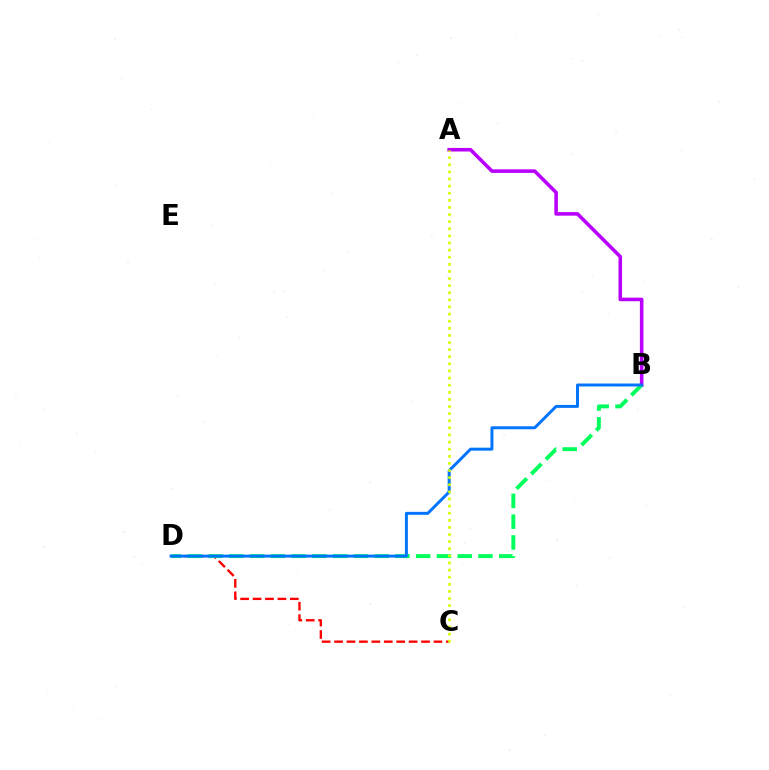{('A', 'B'): [{'color': '#b900ff', 'line_style': 'solid', 'thickness': 2.58}], ('C', 'D'): [{'color': '#ff0000', 'line_style': 'dashed', 'thickness': 1.69}], ('B', 'D'): [{'color': '#00ff5c', 'line_style': 'dashed', 'thickness': 2.82}, {'color': '#0074ff', 'line_style': 'solid', 'thickness': 2.14}], ('A', 'C'): [{'color': '#d1ff00', 'line_style': 'dotted', 'thickness': 1.93}]}